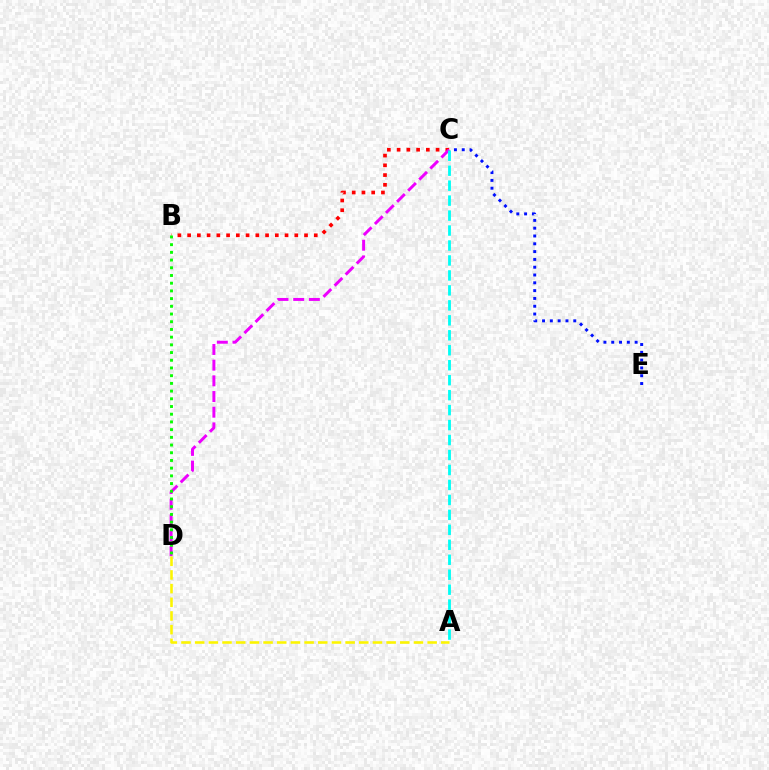{('B', 'C'): [{'color': '#ff0000', 'line_style': 'dotted', 'thickness': 2.65}], ('C', 'D'): [{'color': '#ee00ff', 'line_style': 'dashed', 'thickness': 2.13}], ('A', 'D'): [{'color': '#fcf500', 'line_style': 'dashed', 'thickness': 1.86}], ('A', 'C'): [{'color': '#00fff6', 'line_style': 'dashed', 'thickness': 2.03}], ('B', 'D'): [{'color': '#08ff00', 'line_style': 'dotted', 'thickness': 2.09}], ('C', 'E'): [{'color': '#0010ff', 'line_style': 'dotted', 'thickness': 2.12}]}